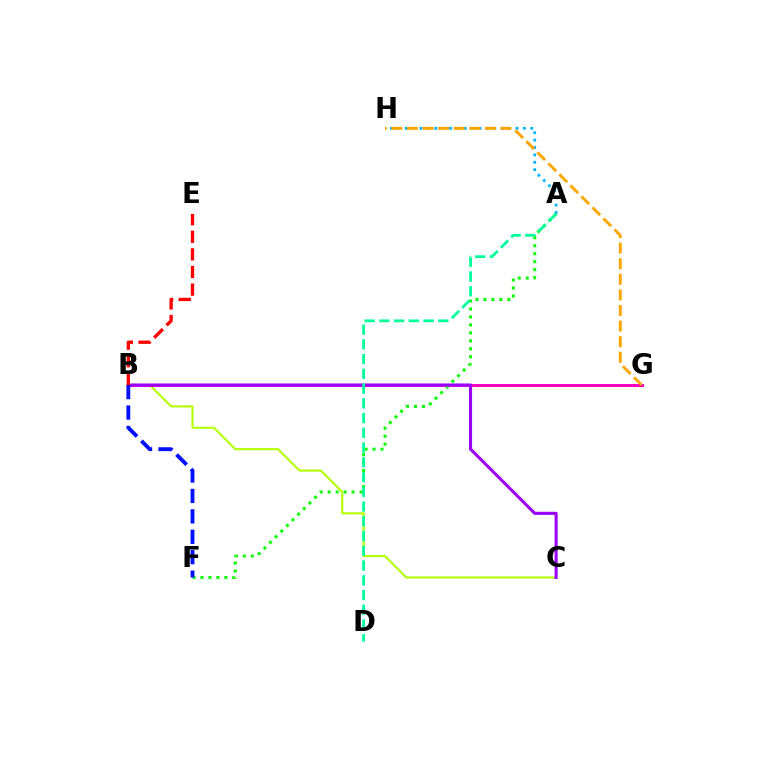{('B', 'C'): [{'color': '#b3ff00', 'line_style': 'solid', 'thickness': 1.51}, {'color': '#9b00ff', 'line_style': 'solid', 'thickness': 2.21}], ('A', 'H'): [{'color': '#00b5ff', 'line_style': 'dotted', 'thickness': 2.01}], ('B', 'G'): [{'color': '#ff00bd', 'line_style': 'solid', 'thickness': 2.11}], ('A', 'F'): [{'color': '#08ff00', 'line_style': 'dotted', 'thickness': 2.16}], ('G', 'H'): [{'color': '#ffa500', 'line_style': 'dashed', 'thickness': 2.12}], ('A', 'D'): [{'color': '#00ff9d', 'line_style': 'dashed', 'thickness': 2.0}], ('B', 'E'): [{'color': '#ff0000', 'line_style': 'dashed', 'thickness': 2.39}], ('B', 'F'): [{'color': '#0010ff', 'line_style': 'dashed', 'thickness': 2.77}]}